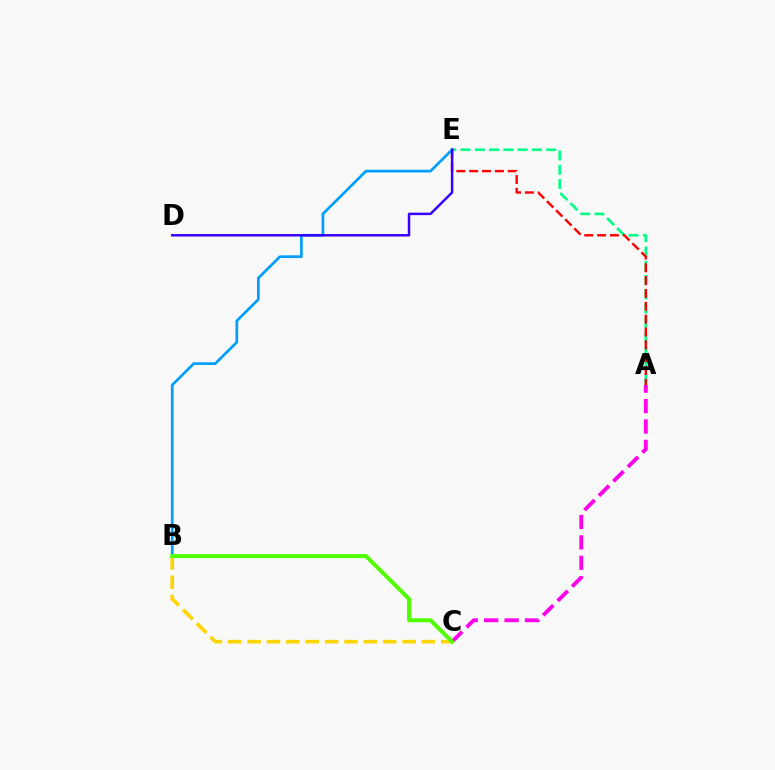{('A', 'E'): [{'color': '#00ff86', 'line_style': 'dashed', 'thickness': 1.94}, {'color': '#ff0000', 'line_style': 'dashed', 'thickness': 1.74}], ('B', 'E'): [{'color': '#009eff', 'line_style': 'solid', 'thickness': 1.95}], ('B', 'C'): [{'color': '#ffd500', 'line_style': 'dashed', 'thickness': 2.63}, {'color': '#4fff00', 'line_style': 'solid', 'thickness': 2.87}], ('D', 'E'): [{'color': '#3700ff', 'line_style': 'solid', 'thickness': 1.78}], ('A', 'C'): [{'color': '#ff00ed', 'line_style': 'dashed', 'thickness': 2.77}]}